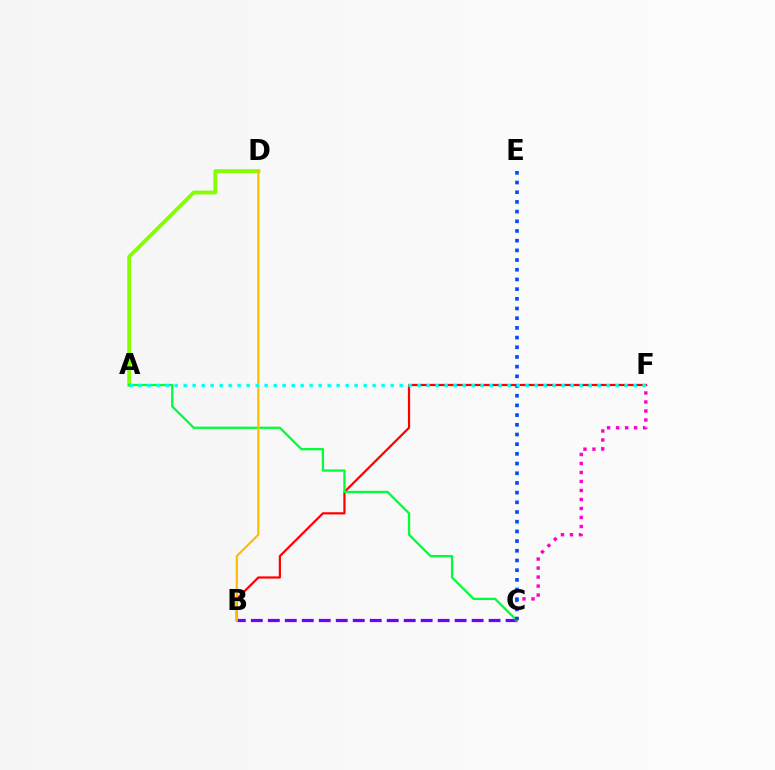{('B', 'F'): [{'color': '#ff0000', 'line_style': 'solid', 'thickness': 1.59}], ('A', 'D'): [{'color': '#84ff00', 'line_style': 'solid', 'thickness': 2.76}], ('B', 'C'): [{'color': '#7200ff', 'line_style': 'dashed', 'thickness': 2.31}], ('A', 'C'): [{'color': '#00ff39', 'line_style': 'solid', 'thickness': 1.65}], ('C', 'F'): [{'color': '#ff00cf', 'line_style': 'dotted', 'thickness': 2.45}], ('C', 'E'): [{'color': '#004bff', 'line_style': 'dotted', 'thickness': 2.63}], ('B', 'D'): [{'color': '#ffbd00', 'line_style': 'solid', 'thickness': 1.58}], ('A', 'F'): [{'color': '#00fff6', 'line_style': 'dotted', 'thickness': 2.44}]}